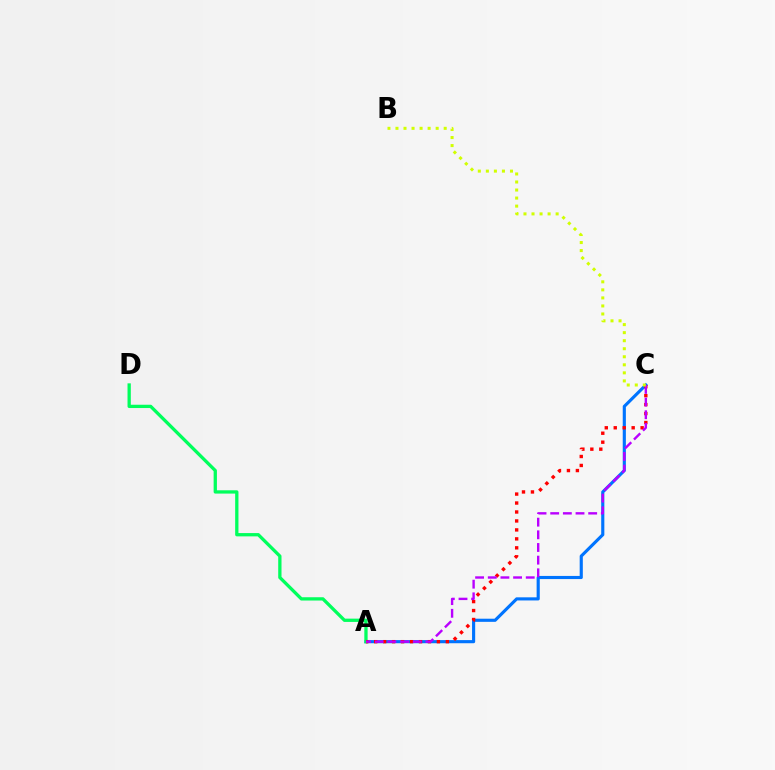{('A', 'C'): [{'color': '#0074ff', 'line_style': 'solid', 'thickness': 2.26}, {'color': '#ff0000', 'line_style': 'dotted', 'thickness': 2.43}, {'color': '#b900ff', 'line_style': 'dashed', 'thickness': 1.72}], ('A', 'D'): [{'color': '#00ff5c', 'line_style': 'solid', 'thickness': 2.37}], ('B', 'C'): [{'color': '#d1ff00', 'line_style': 'dotted', 'thickness': 2.18}]}